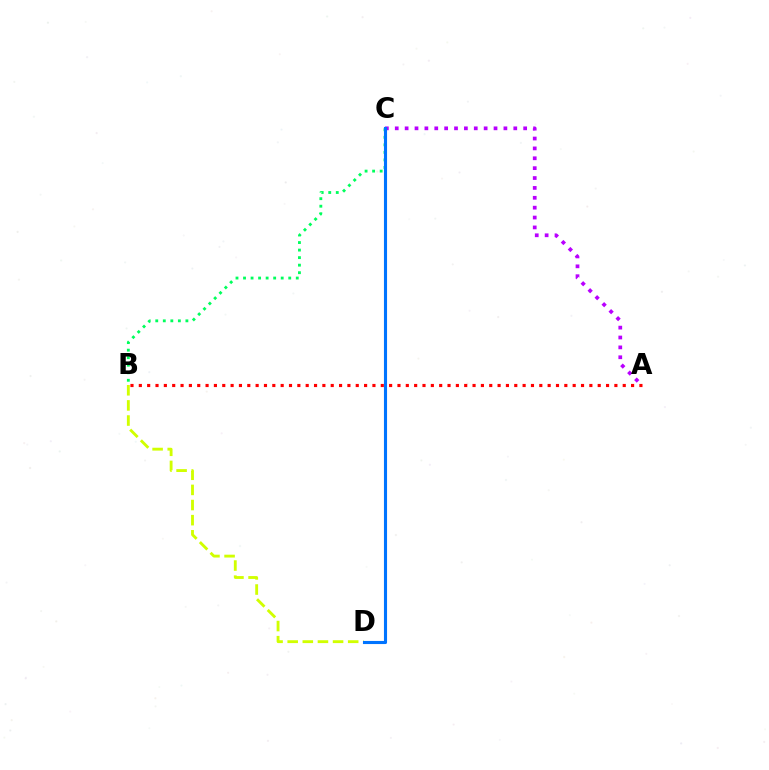{('B', 'D'): [{'color': '#d1ff00', 'line_style': 'dashed', 'thickness': 2.05}], ('A', 'B'): [{'color': '#ff0000', 'line_style': 'dotted', 'thickness': 2.27}], ('A', 'C'): [{'color': '#b900ff', 'line_style': 'dotted', 'thickness': 2.68}], ('B', 'C'): [{'color': '#00ff5c', 'line_style': 'dotted', 'thickness': 2.05}], ('C', 'D'): [{'color': '#0074ff', 'line_style': 'solid', 'thickness': 2.23}]}